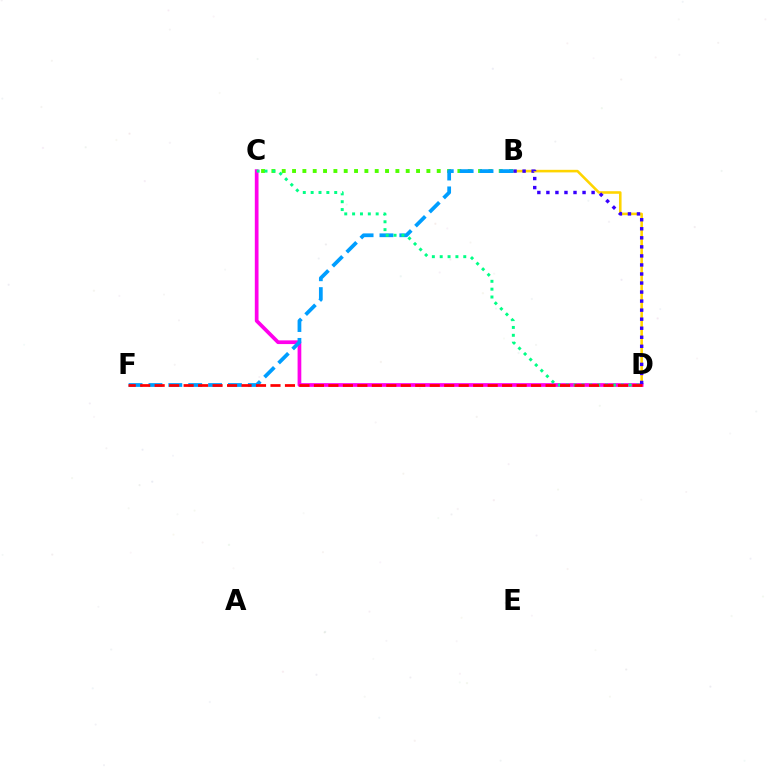{('B', 'D'): [{'color': '#ffd500', 'line_style': 'solid', 'thickness': 1.85}, {'color': '#3700ff', 'line_style': 'dotted', 'thickness': 2.46}], ('C', 'D'): [{'color': '#ff00ed', 'line_style': 'solid', 'thickness': 2.67}, {'color': '#00ff86', 'line_style': 'dotted', 'thickness': 2.13}], ('B', 'C'): [{'color': '#4fff00', 'line_style': 'dotted', 'thickness': 2.81}], ('B', 'F'): [{'color': '#009eff', 'line_style': 'dashed', 'thickness': 2.7}], ('D', 'F'): [{'color': '#ff0000', 'line_style': 'dashed', 'thickness': 1.97}]}